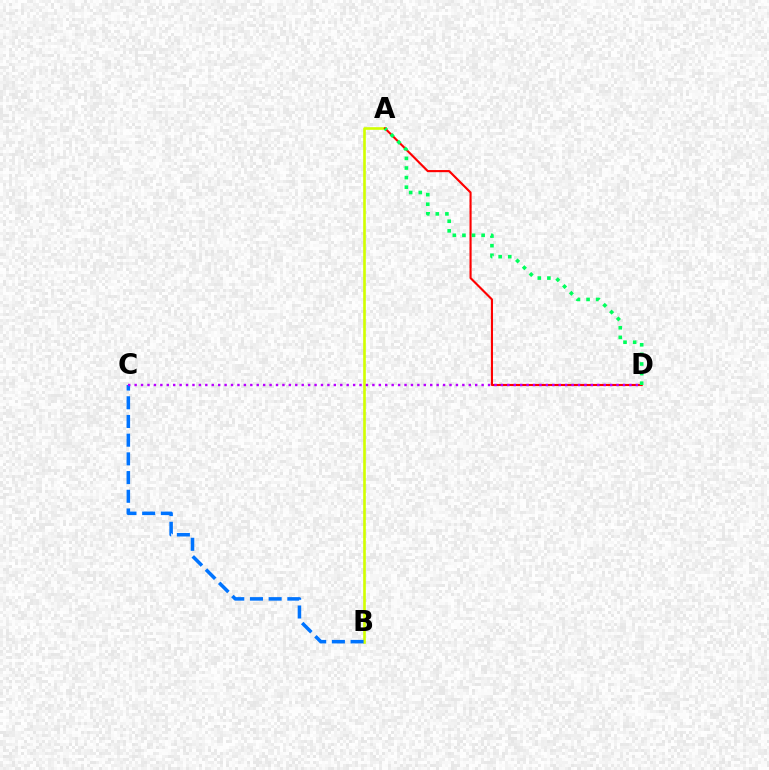{('A', 'B'): [{'color': '#d1ff00', 'line_style': 'solid', 'thickness': 1.9}], ('A', 'D'): [{'color': '#ff0000', 'line_style': 'solid', 'thickness': 1.53}, {'color': '#00ff5c', 'line_style': 'dotted', 'thickness': 2.61}], ('B', 'C'): [{'color': '#0074ff', 'line_style': 'dashed', 'thickness': 2.54}], ('C', 'D'): [{'color': '#b900ff', 'line_style': 'dotted', 'thickness': 1.75}]}